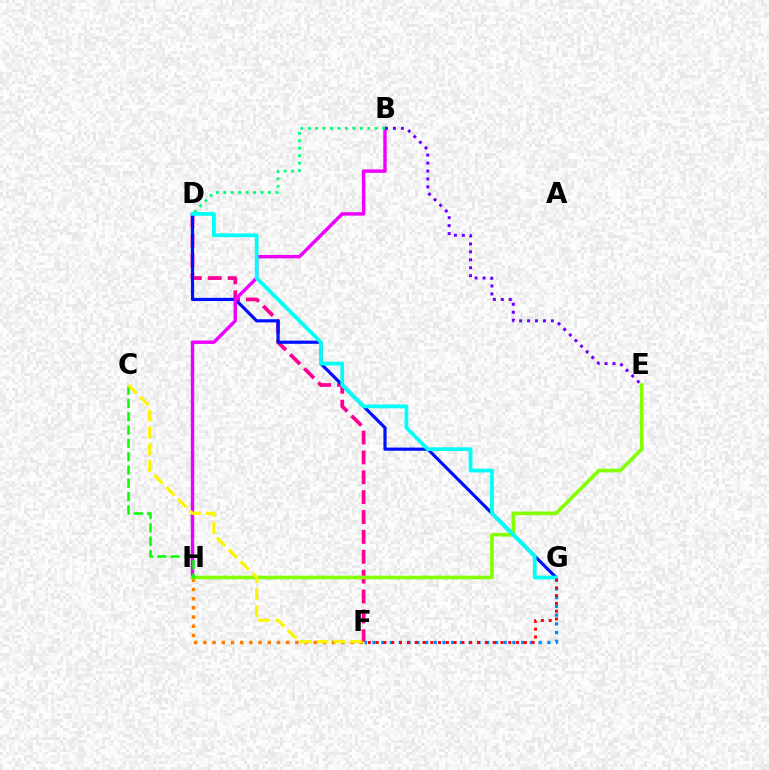{('D', 'F'): [{'color': '#ff0094', 'line_style': 'dashed', 'thickness': 2.7}], ('D', 'G'): [{'color': '#0010ff', 'line_style': 'solid', 'thickness': 2.3}, {'color': '#00fff6', 'line_style': 'solid', 'thickness': 2.71}], ('B', 'H'): [{'color': '#ee00ff', 'line_style': 'solid', 'thickness': 2.46}], ('F', 'G'): [{'color': '#008cff', 'line_style': 'dotted', 'thickness': 2.38}, {'color': '#ff0000', 'line_style': 'dotted', 'thickness': 2.12}], ('F', 'H'): [{'color': '#ff7c00', 'line_style': 'dotted', 'thickness': 2.5}], ('E', 'H'): [{'color': '#84ff00', 'line_style': 'solid', 'thickness': 2.61}], ('B', 'D'): [{'color': '#00ff74', 'line_style': 'dotted', 'thickness': 2.02}], ('C', 'H'): [{'color': '#08ff00', 'line_style': 'dashed', 'thickness': 1.81}], ('C', 'F'): [{'color': '#fcf500', 'line_style': 'dashed', 'thickness': 2.28}], ('B', 'E'): [{'color': '#7200ff', 'line_style': 'dotted', 'thickness': 2.16}]}